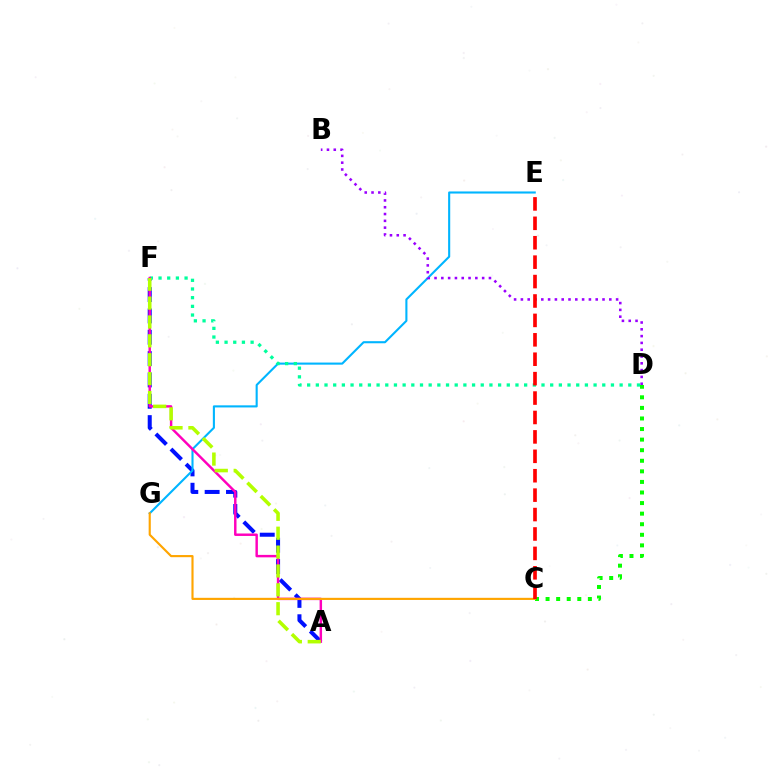{('A', 'F'): [{'color': '#0010ff', 'line_style': 'dashed', 'thickness': 2.9}, {'color': '#ff00bd', 'line_style': 'solid', 'thickness': 1.76}, {'color': '#b3ff00', 'line_style': 'dashed', 'thickness': 2.56}], ('E', 'G'): [{'color': '#00b5ff', 'line_style': 'solid', 'thickness': 1.51}], ('D', 'F'): [{'color': '#00ff9d', 'line_style': 'dotted', 'thickness': 2.36}], ('C', 'D'): [{'color': '#08ff00', 'line_style': 'dotted', 'thickness': 2.87}], ('B', 'D'): [{'color': '#9b00ff', 'line_style': 'dotted', 'thickness': 1.85}], ('C', 'G'): [{'color': '#ffa500', 'line_style': 'solid', 'thickness': 1.54}], ('C', 'E'): [{'color': '#ff0000', 'line_style': 'dashed', 'thickness': 2.64}]}